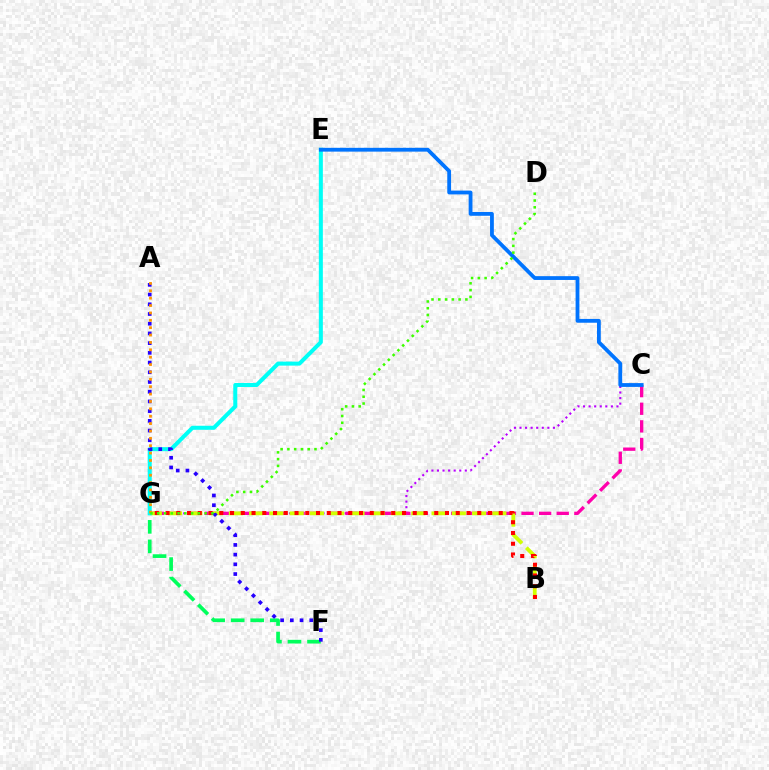{('F', 'G'): [{'color': '#00ff5c', 'line_style': 'dashed', 'thickness': 2.65}], ('C', 'G'): [{'color': '#b900ff', 'line_style': 'dotted', 'thickness': 1.51}, {'color': '#ff00ac', 'line_style': 'dashed', 'thickness': 2.39}], ('B', 'G'): [{'color': '#d1ff00', 'line_style': 'dashed', 'thickness': 2.75}, {'color': '#ff0000', 'line_style': 'dotted', 'thickness': 2.92}], ('E', 'G'): [{'color': '#00fff6', 'line_style': 'solid', 'thickness': 2.9}], ('A', 'F'): [{'color': '#2500ff', 'line_style': 'dotted', 'thickness': 2.64}], ('C', 'E'): [{'color': '#0074ff', 'line_style': 'solid', 'thickness': 2.74}], ('A', 'G'): [{'color': '#ff9400', 'line_style': 'dotted', 'thickness': 2.0}], ('D', 'G'): [{'color': '#3dff00', 'line_style': 'dotted', 'thickness': 1.84}]}